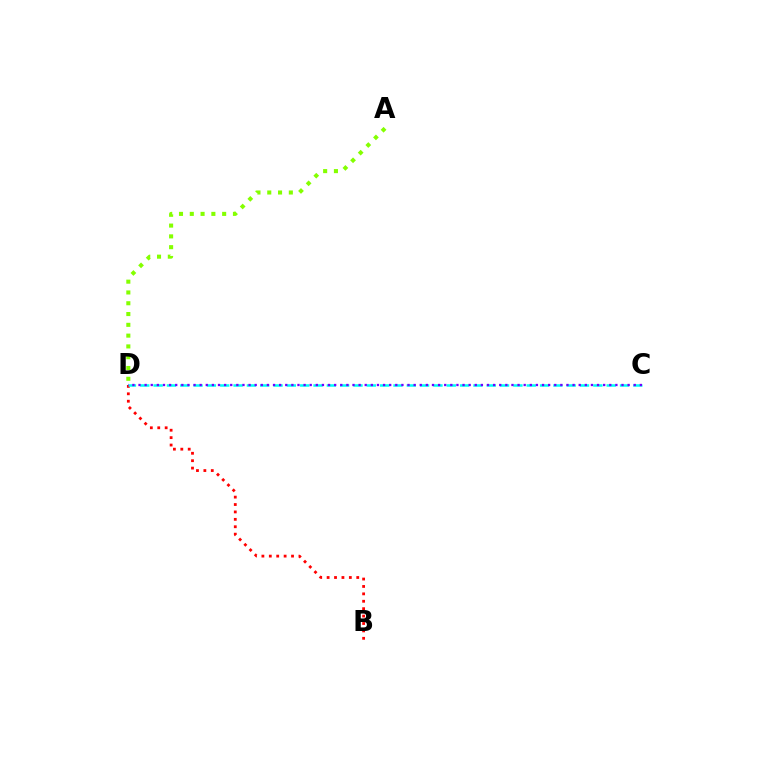{('B', 'D'): [{'color': '#ff0000', 'line_style': 'dotted', 'thickness': 2.01}], ('A', 'D'): [{'color': '#84ff00', 'line_style': 'dotted', 'thickness': 2.93}], ('C', 'D'): [{'color': '#00fff6', 'line_style': 'dashed', 'thickness': 1.81}, {'color': '#7200ff', 'line_style': 'dotted', 'thickness': 1.66}]}